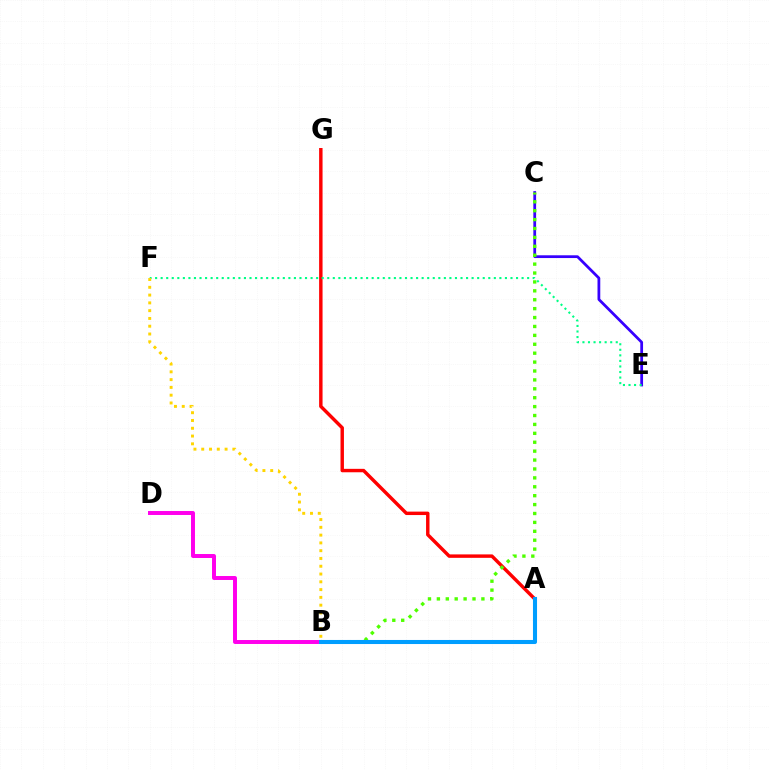{('C', 'E'): [{'color': '#3700ff', 'line_style': 'solid', 'thickness': 1.99}], ('A', 'G'): [{'color': '#ff0000', 'line_style': 'solid', 'thickness': 2.47}], ('B', 'D'): [{'color': '#ff00ed', 'line_style': 'solid', 'thickness': 2.85}], ('B', 'C'): [{'color': '#4fff00', 'line_style': 'dotted', 'thickness': 2.42}], ('E', 'F'): [{'color': '#00ff86', 'line_style': 'dotted', 'thickness': 1.51}], ('A', 'B'): [{'color': '#009eff', 'line_style': 'solid', 'thickness': 2.93}], ('B', 'F'): [{'color': '#ffd500', 'line_style': 'dotted', 'thickness': 2.11}]}